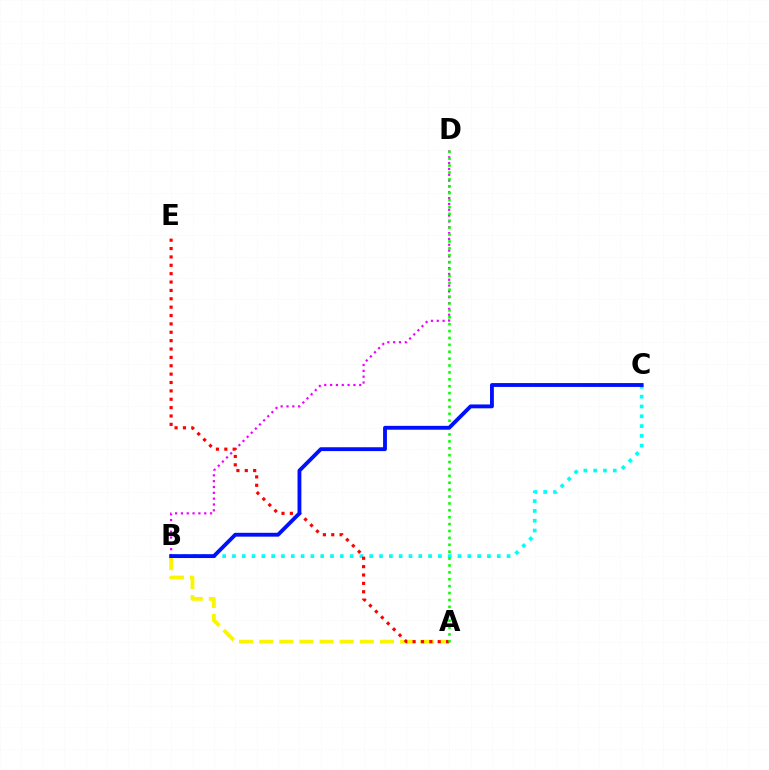{('A', 'B'): [{'color': '#fcf500', 'line_style': 'dashed', 'thickness': 2.73}], ('B', 'D'): [{'color': '#ee00ff', 'line_style': 'dotted', 'thickness': 1.58}], ('B', 'C'): [{'color': '#00fff6', 'line_style': 'dotted', 'thickness': 2.66}, {'color': '#0010ff', 'line_style': 'solid', 'thickness': 2.77}], ('A', 'E'): [{'color': '#ff0000', 'line_style': 'dotted', 'thickness': 2.27}], ('A', 'D'): [{'color': '#08ff00', 'line_style': 'dotted', 'thickness': 1.87}]}